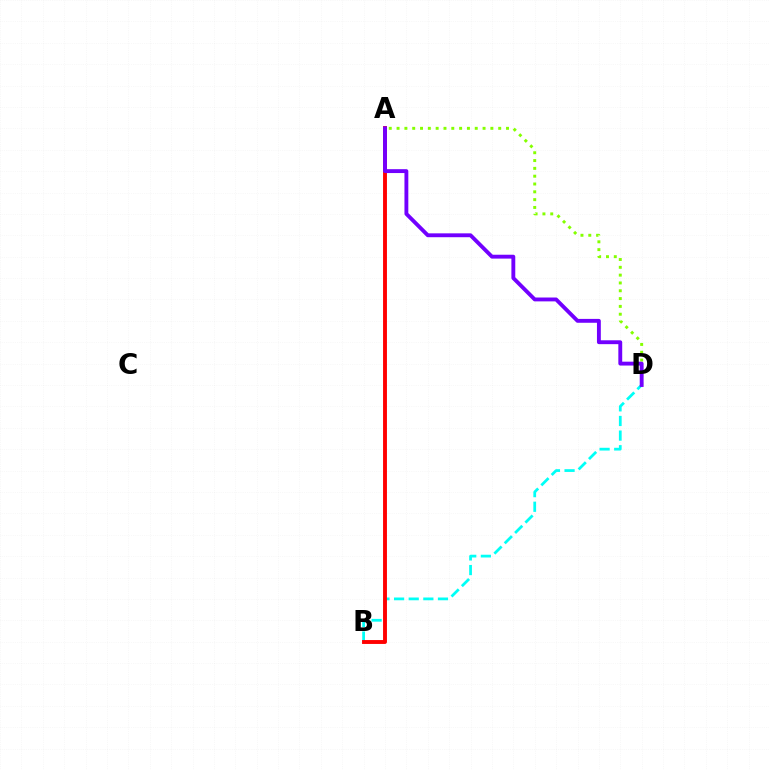{('A', 'D'): [{'color': '#84ff00', 'line_style': 'dotted', 'thickness': 2.12}, {'color': '#7200ff', 'line_style': 'solid', 'thickness': 2.79}], ('B', 'D'): [{'color': '#00fff6', 'line_style': 'dashed', 'thickness': 1.99}], ('A', 'B'): [{'color': '#ff0000', 'line_style': 'solid', 'thickness': 2.8}]}